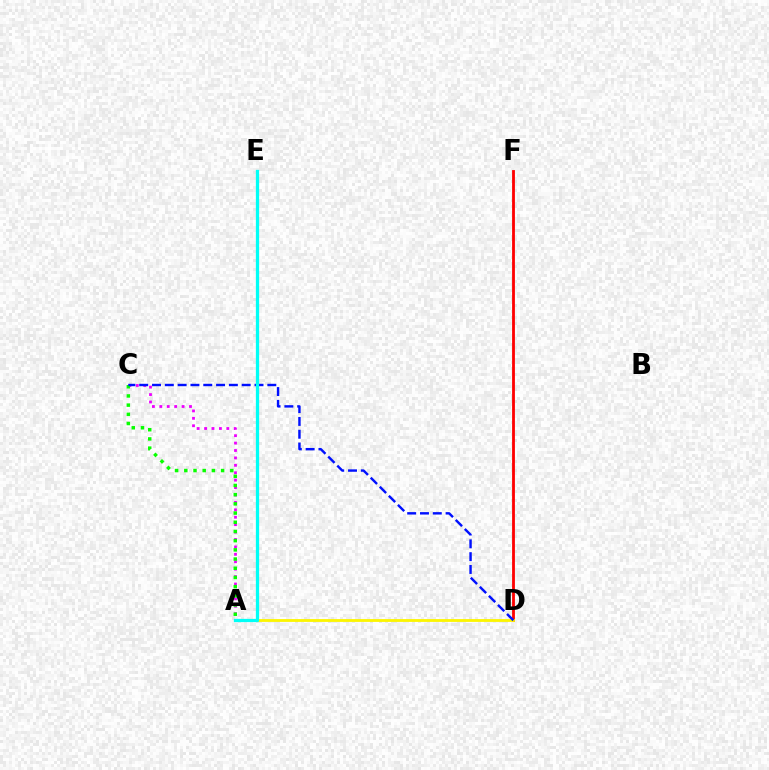{('A', 'C'): [{'color': '#ee00ff', 'line_style': 'dotted', 'thickness': 2.02}, {'color': '#08ff00', 'line_style': 'dotted', 'thickness': 2.5}], ('D', 'F'): [{'color': '#ff0000', 'line_style': 'solid', 'thickness': 2.03}], ('A', 'D'): [{'color': '#fcf500', 'line_style': 'solid', 'thickness': 2.03}], ('C', 'D'): [{'color': '#0010ff', 'line_style': 'dashed', 'thickness': 1.74}], ('A', 'E'): [{'color': '#00fff6', 'line_style': 'solid', 'thickness': 2.35}]}